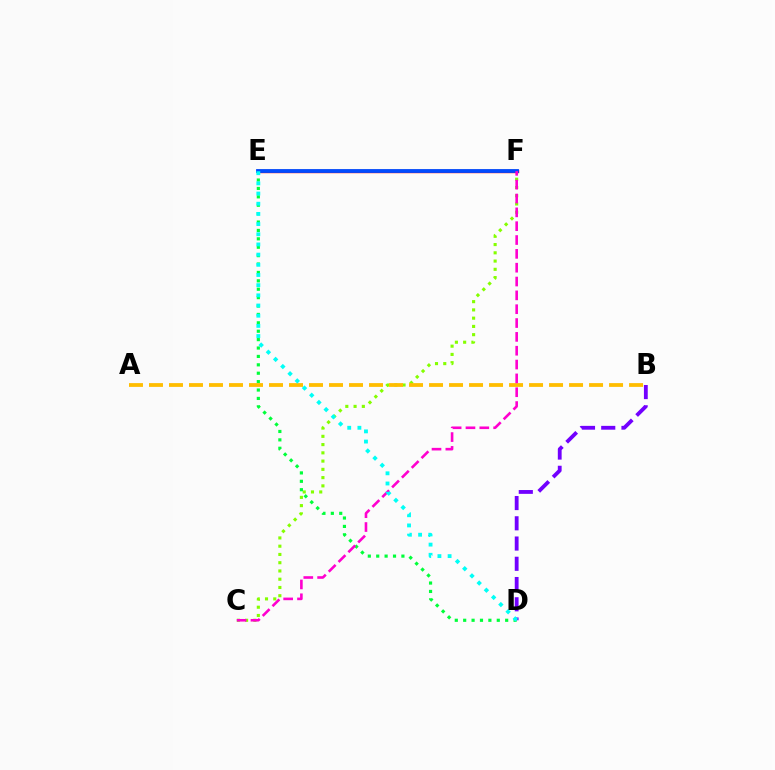{('C', 'F'): [{'color': '#84ff00', 'line_style': 'dotted', 'thickness': 2.24}, {'color': '#ff00cf', 'line_style': 'dashed', 'thickness': 1.88}], ('E', 'F'): [{'color': '#ff0000', 'line_style': 'solid', 'thickness': 2.45}, {'color': '#004bff', 'line_style': 'solid', 'thickness': 2.74}], ('B', 'D'): [{'color': '#7200ff', 'line_style': 'dashed', 'thickness': 2.75}], ('D', 'E'): [{'color': '#00ff39', 'line_style': 'dotted', 'thickness': 2.28}, {'color': '#00fff6', 'line_style': 'dotted', 'thickness': 2.77}], ('A', 'B'): [{'color': '#ffbd00', 'line_style': 'dashed', 'thickness': 2.72}]}